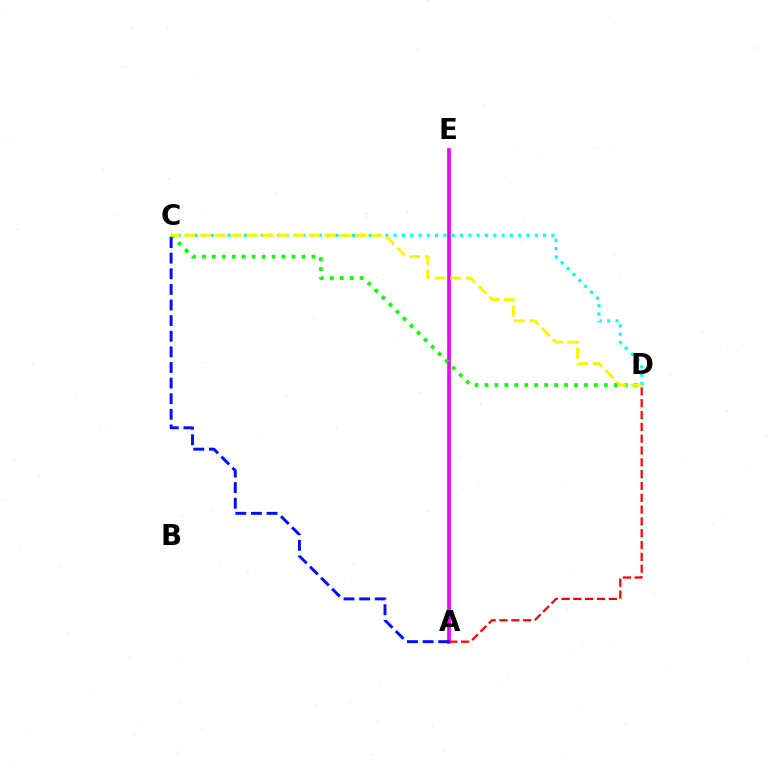{('A', 'E'): [{'color': '#ee00ff', 'line_style': 'solid', 'thickness': 2.64}], ('A', 'D'): [{'color': '#ff0000', 'line_style': 'dashed', 'thickness': 1.61}], ('C', 'D'): [{'color': '#08ff00', 'line_style': 'dotted', 'thickness': 2.7}, {'color': '#00fff6', 'line_style': 'dotted', 'thickness': 2.26}, {'color': '#fcf500', 'line_style': 'dashed', 'thickness': 2.12}], ('A', 'C'): [{'color': '#0010ff', 'line_style': 'dashed', 'thickness': 2.12}]}